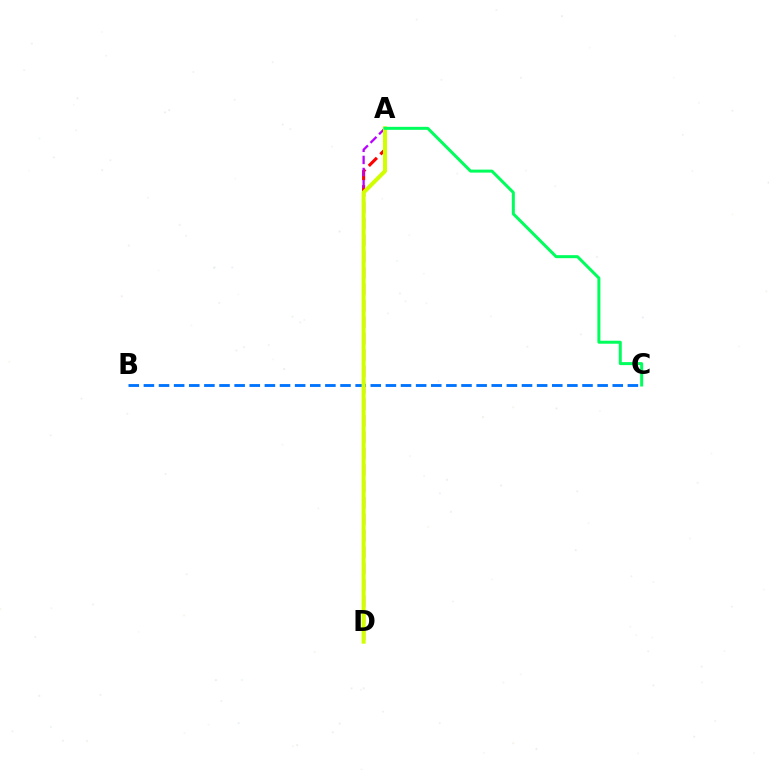{('A', 'D'): [{'color': '#ff0000', 'line_style': 'dashed', 'thickness': 2.23}, {'color': '#b900ff', 'line_style': 'dashed', 'thickness': 1.64}, {'color': '#d1ff00', 'line_style': 'solid', 'thickness': 2.9}], ('B', 'C'): [{'color': '#0074ff', 'line_style': 'dashed', 'thickness': 2.05}], ('A', 'C'): [{'color': '#00ff5c', 'line_style': 'solid', 'thickness': 2.16}]}